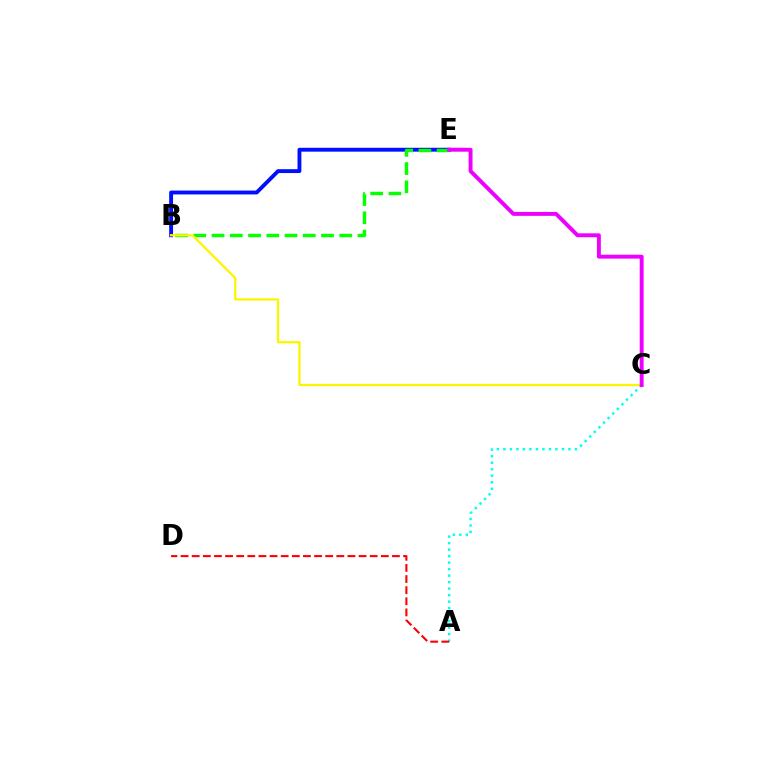{('B', 'E'): [{'color': '#0010ff', 'line_style': 'solid', 'thickness': 2.79}, {'color': '#08ff00', 'line_style': 'dashed', 'thickness': 2.48}], ('B', 'C'): [{'color': '#fcf500', 'line_style': 'solid', 'thickness': 1.64}], ('A', 'C'): [{'color': '#00fff6', 'line_style': 'dotted', 'thickness': 1.77}], ('C', 'E'): [{'color': '#ee00ff', 'line_style': 'solid', 'thickness': 2.82}], ('A', 'D'): [{'color': '#ff0000', 'line_style': 'dashed', 'thickness': 1.51}]}